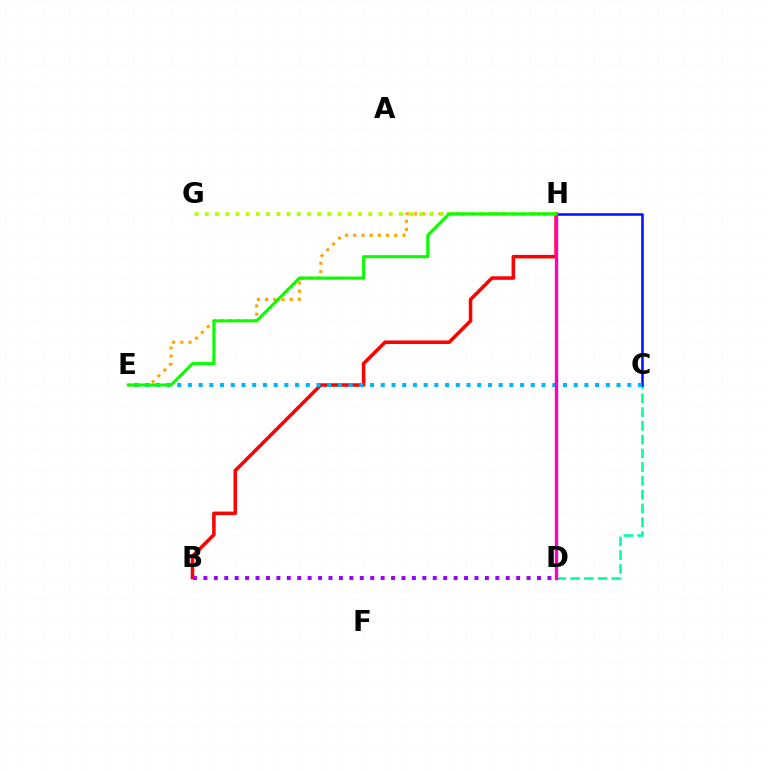{('B', 'H'): [{'color': '#ff0000', 'line_style': 'solid', 'thickness': 2.54}], ('C', 'D'): [{'color': '#00ff9d', 'line_style': 'dashed', 'thickness': 1.87}], ('C', 'H'): [{'color': '#0010ff', 'line_style': 'solid', 'thickness': 1.82}], ('E', 'H'): [{'color': '#ffa500', 'line_style': 'dotted', 'thickness': 2.23}, {'color': '#08ff00', 'line_style': 'solid', 'thickness': 2.2}], ('C', 'E'): [{'color': '#00b5ff', 'line_style': 'dotted', 'thickness': 2.91}], ('G', 'H'): [{'color': '#b3ff00', 'line_style': 'dotted', 'thickness': 2.78}], ('D', 'H'): [{'color': '#ff00bd', 'line_style': 'solid', 'thickness': 2.42}], ('B', 'D'): [{'color': '#9b00ff', 'line_style': 'dotted', 'thickness': 2.83}]}